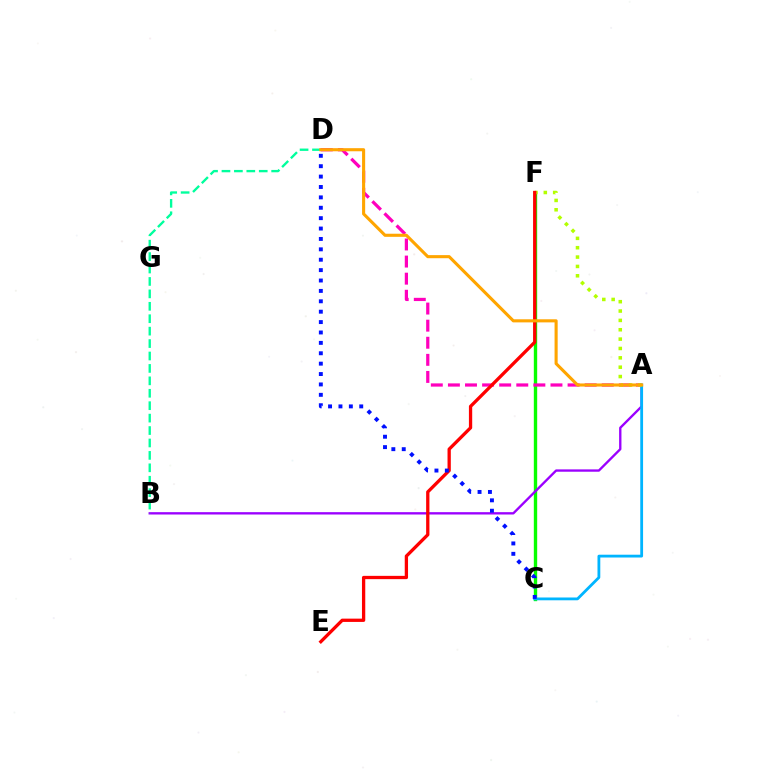{('C', 'F'): [{'color': '#08ff00', 'line_style': 'solid', 'thickness': 2.42}], ('A', 'B'): [{'color': '#9b00ff', 'line_style': 'solid', 'thickness': 1.69}], ('A', 'D'): [{'color': '#ff00bd', 'line_style': 'dashed', 'thickness': 2.32}, {'color': '#ffa500', 'line_style': 'solid', 'thickness': 2.23}], ('B', 'D'): [{'color': '#00ff9d', 'line_style': 'dashed', 'thickness': 1.69}], ('A', 'C'): [{'color': '#00b5ff', 'line_style': 'solid', 'thickness': 2.02}], ('A', 'F'): [{'color': '#b3ff00', 'line_style': 'dotted', 'thickness': 2.54}], ('E', 'F'): [{'color': '#ff0000', 'line_style': 'solid', 'thickness': 2.37}], ('C', 'D'): [{'color': '#0010ff', 'line_style': 'dotted', 'thickness': 2.82}]}